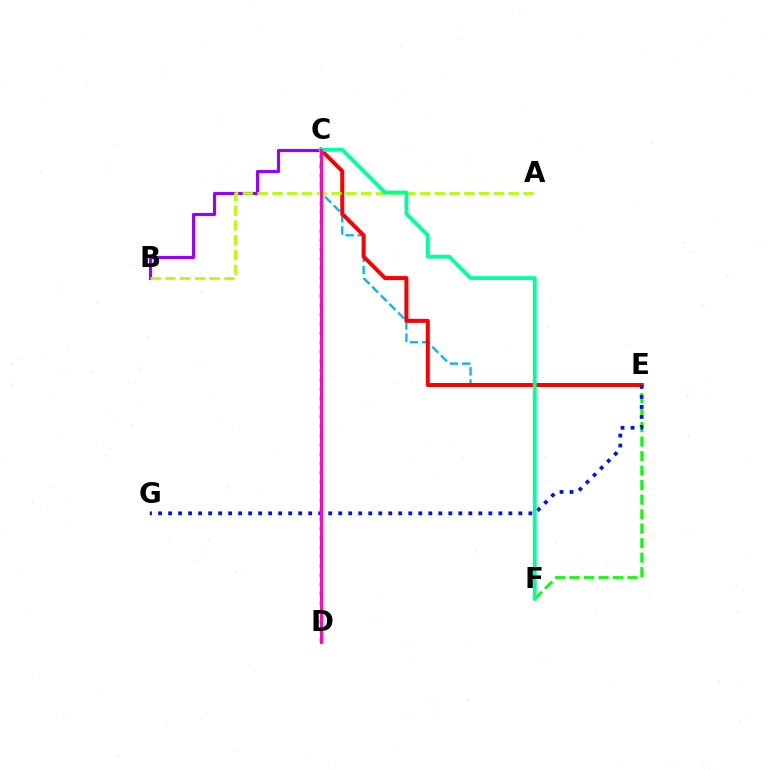{('C', 'D'): [{'color': '#ffa500', 'line_style': 'dotted', 'thickness': 2.53}, {'color': '#ff00bd', 'line_style': 'solid', 'thickness': 2.09}], ('C', 'E'): [{'color': '#00b5ff', 'line_style': 'dashed', 'thickness': 1.66}, {'color': '#ff0000', 'line_style': 'solid', 'thickness': 2.89}], ('B', 'C'): [{'color': '#9b00ff', 'line_style': 'solid', 'thickness': 2.27}], ('E', 'F'): [{'color': '#08ff00', 'line_style': 'dashed', 'thickness': 1.97}], ('E', 'G'): [{'color': '#0010ff', 'line_style': 'dotted', 'thickness': 2.72}], ('A', 'B'): [{'color': '#b3ff00', 'line_style': 'dashed', 'thickness': 2.01}], ('C', 'F'): [{'color': '#00ff9d', 'line_style': 'solid', 'thickness': 2.74}]}